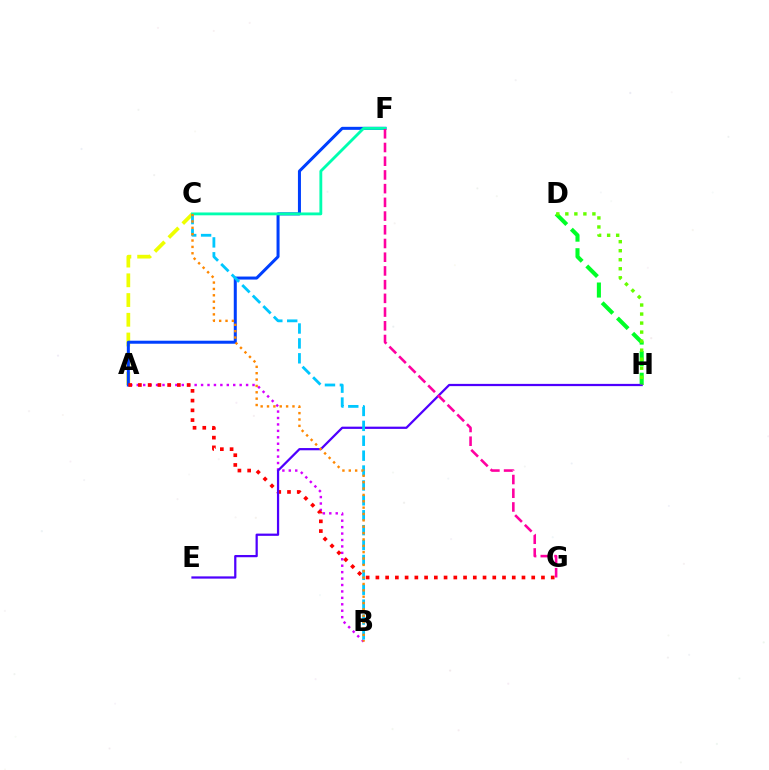{('A', 'C'): [{'color': '#eeff00', 'line_style': 'dashed', 'thickness': 2.68}], ('D', 'H'): [{'color': '#00ff27', 'line_style': 'dashed', 'thickness': 2.93}, {'color': '#66ff00', 'line_style': 'dotted', 'thickness': 2.45}], ('A', 'F'): [{'color': '#003fff', 'line_style': 'solid', 'thickness': 2.17}], ('A', 'B'): [{'color': '#d600ff', 'line_style': 'dotted', 'thickness': 1.75}], ('A', 'G'): [{'color': '#ff0000', 'line_style': 'dotted', 'thickness': 2.65}], ('C', 'F'): [{'color': '#00ffaf', 'line_style': 'solid', 'thickness': 2.04}], ('E', 'H'): [{'color': '#4f00ff', 'line_style': 'solid', 'thickness': 1.61}], ('B', 'C'): [{'color': '#00c7ff', 'line_style': 'dashed', 'thickness': 2.02}, {'color': '#ff8800', 'line_style': 'dotted', 'thickness': 1.73}], ('F', 'G'): [{'color': '#ff00a0', 'line_style': 'dashed', 'thickness': 1.86}]}